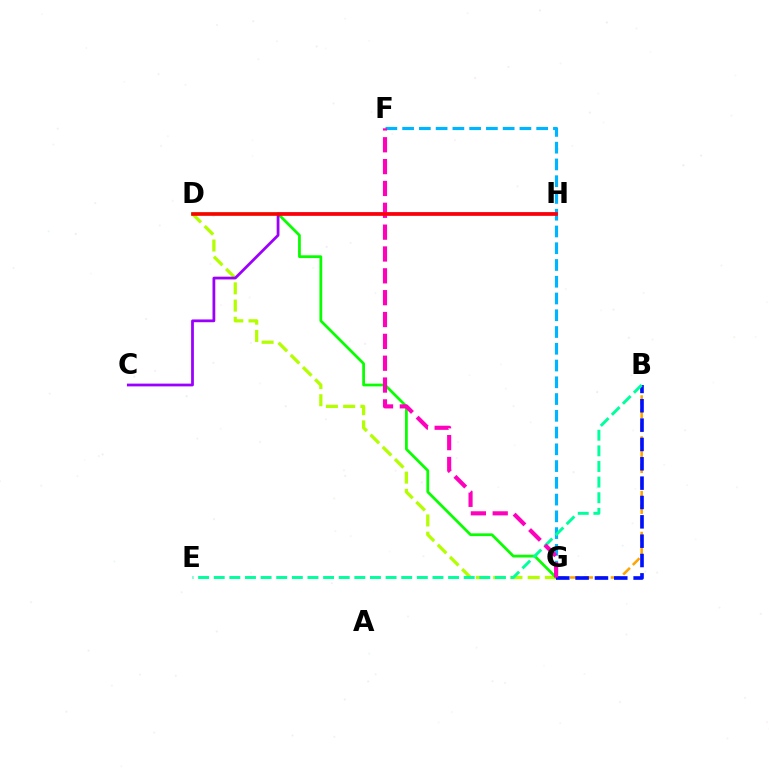{('F', 'G'): [{'color': '#00b5ff', 'line_style': 'dashed', 'thickness': 2.28}, {'color': '#ff00bd', 'line_style': 'dashed', 'thickness': 2.97}], ('D', 'G'): [{'color': '#b3ff00', 'line_style': 'dashed', 'thickness': 2.34}, {'color': '#08ff00', 'line_style': 'solid', 'thickness': 1.98}], ('B', 'G'): [{'color': '#ffa500', 'line_style': 'dashed', 'thickness': 1.85}, {'color': '#0010ff', 'line_style': 'dashed', 'thickness': 2.63}], ('C', 'H'): [{'color': '#9b00ff', 'line_style': 'solid', 'thickness': 2.0}], ('B', 'E'): [{'color': '#00ff9d', 'line_style': 'dashed', 'thickness': 2.12}], ('D', 'H'): [{'color': '#ff0000', 'line_style': 'solid', 'thickness': 2.59}]}